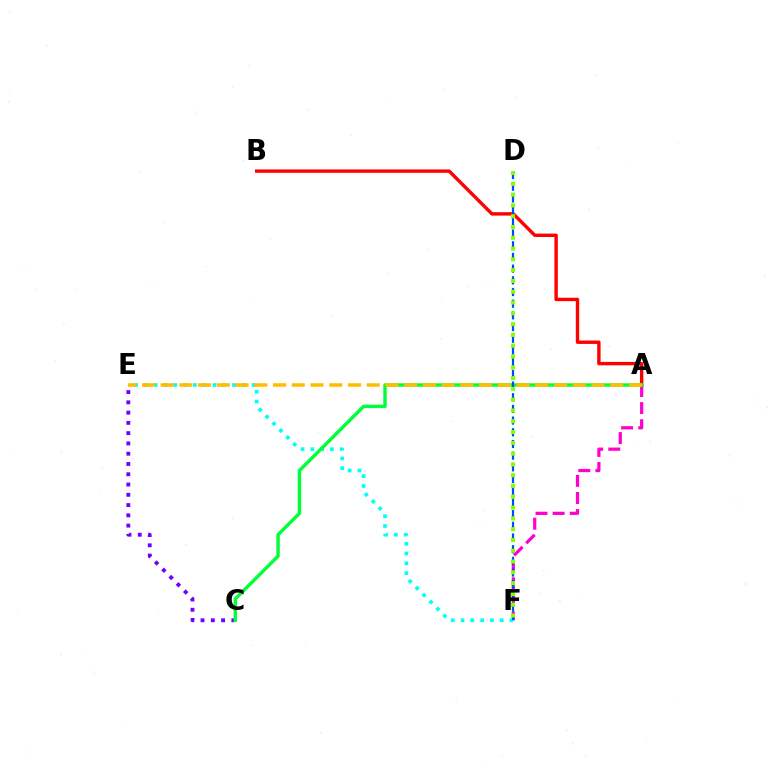{('C', 'E'): [{'color': '#7200ff', 'line_style': 'dotted', 'thickness': 2.79}], ('A', 'F'): [{'color': '#ff00cf', 'line_style': 'dashed', 'thickness': 2.33}], ('A', 'B'): [{'color': '#ff0000', 'line_style': 'solid', 'thickness': 2.45}], ('E', 'F'): [{'color': '#00fff6', 'line_style': 'dotted', 'thickness': 2.66}], ('A', 'C'): [{'color': '#00ff39', 'line_style': 'solid', 'thickness': 2.46}], ('A', 'E'): [{'color': '#ffbd00', 'line_style': 'dashed', 'thickness': 2.54}], ('D', 'F'): [{'color': '#004bff', 'line_style': 'dashed', 'thickness': 1.59}, {'color': '#84ff00', 'line_style': 'dotted', 'thickness': 2.93}]}